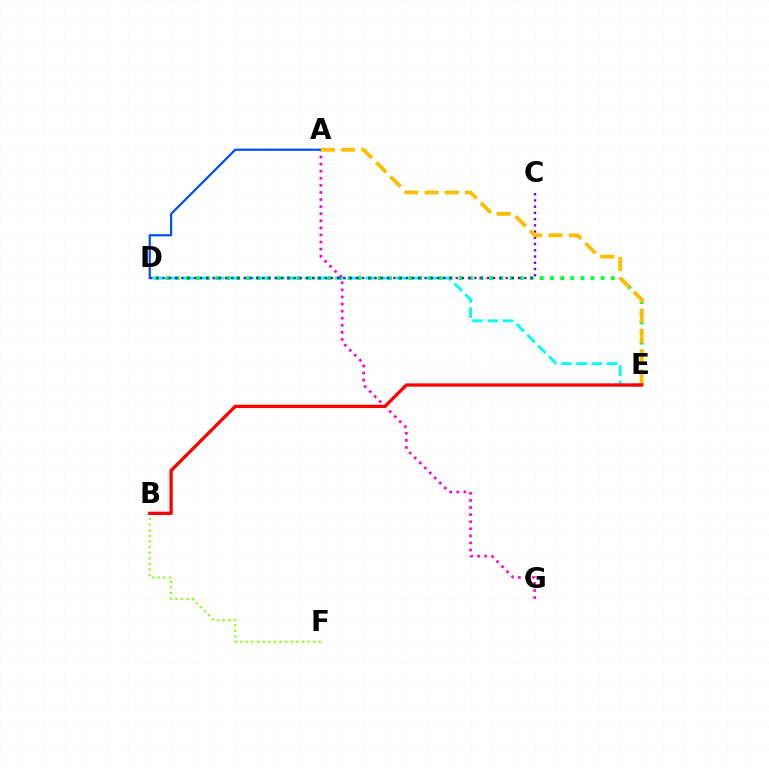{('D', 'E'): [{'color': '#00fff6', 'line_style': 'dashed', 'thickness': 2.07}, {'color': '#00ff39', 'line_style': 'dotted', 'thickness': 2.75}], ('B', 'F'): [{'color': '#84ff00', 'line_style': 'dotted', 'thickness': 1.52}], ('A', 'G'): [{'color': '#ff00cf', 'line_style': 'dotted', 'thickness': 1.92}], ('C', 'D'): [{'color': '#7200ff', 'line_style': 'dotted', 'thickness': 1.69}], ('A', 'D'): [{'color': '#004bff', 'line_style': 'solid', 'thickness': 1.57}], ('A', 'E'): [{'color': '#ffbd00', 'line_style': 'dashed', 'thickness': 2.75}], ('B', 'E'): [{'color': '#ff0000', 'line_style': 'solid', 'thickness': 2.38}]}